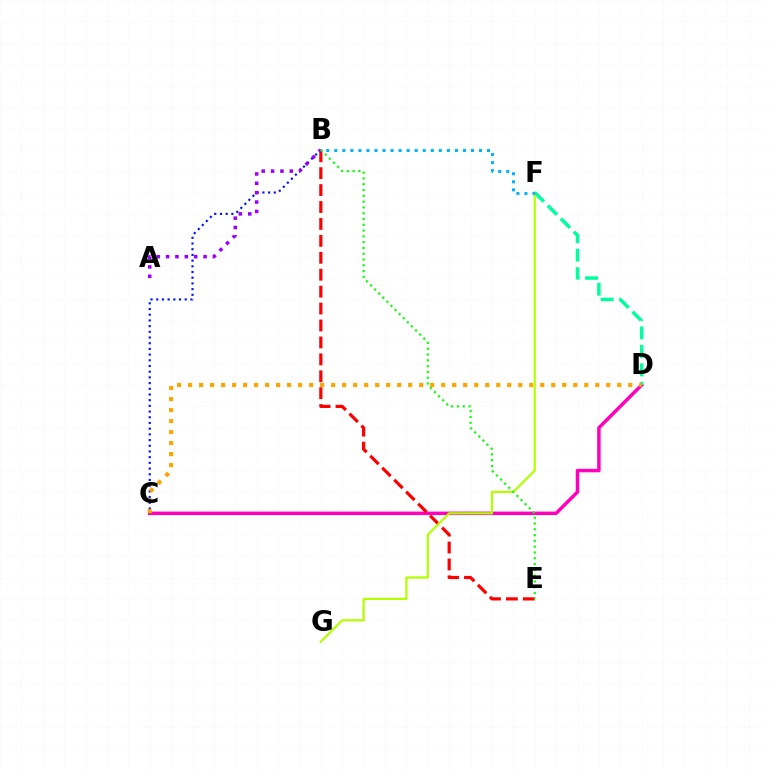{('C', 'D'): [{'color': '#ff00bd', 'line_style': 'solid', 'thickness': 2.51}, {'color': '#ffa500', 'line_style': 'dotted', 'thickness': 2.99}], ('B', 'E'): [{'color': '#ff0000', 'line_style': 'dashed', 'thickness': 2.3}, {'color': '#08ff00', 'line_style': 'dotted', 'thickness': 1.57}], ('D', 'F'): [{'color': '#00ff9d', 'line_style': 'dashed', 'thickness': 2.51}], ('B', 'C'): [{'color': '#0010ff', 'line_style': 'dotted', 'thickness': 1.55}], ('F', 'G'): [{'color': '#b3ff00', 'line_style': 'solid', 'thickness': 1.6}], ('A', 'B'): [{'color': '#9b00ff', 'line_style': 'dotted', 'thickness': 2.55}], ('B', 'F'): [{'color': '#00b5ff', 'line_style': 'dotted', 'thickness': 2.18}]}